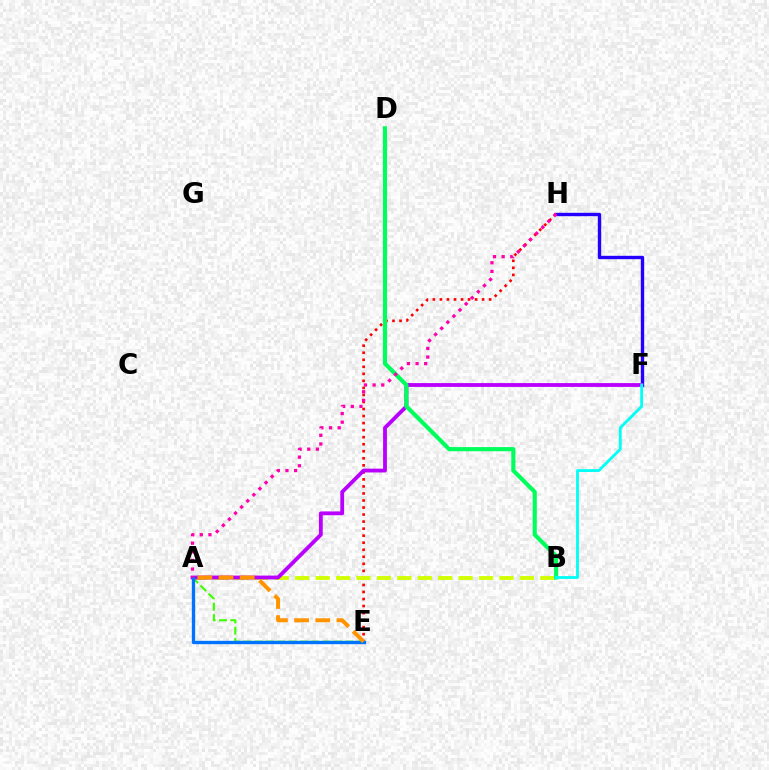{('F', 'H'): [{'color': '#2500ff', 'line_style': 'solid', 'thickness': 2.44}], ('E', 'H'): [{'color': '#ff0000', 'line_style': 'dotted', 'thickness': 1.91}], ('A', 'B'): [{'color': '#d1ff00', 'line_style': 'dashed', 'thickness': 2.77}], ('A', 'E'): [{'color': '#3dff00', 'line_style': 'dashed', 'thickness': 1.54}, {'color': '#0074ff', 'line_style': 'solid', 'thickness': 2.41}, {'color': '#ff9400', 'line_style': 'dashed', 'thickness': 2.88}], ('A', 'F'): [{'color': '#b900ff', 'line_style': 'solid', 'thickness': 2.75}], ('B', 'D'): [{'color': '#00ff5c', 'line_style': 'solid', 'thickness': 2.98}], ('B', 'F'): [{'color': '#00fff6', 'line_style': 'solid', 'thickness': 2.03}], ('A', 'H'): [{'color': '#ff00ac', 'line_style': 'dotted', 'thickness': 2.35}]}